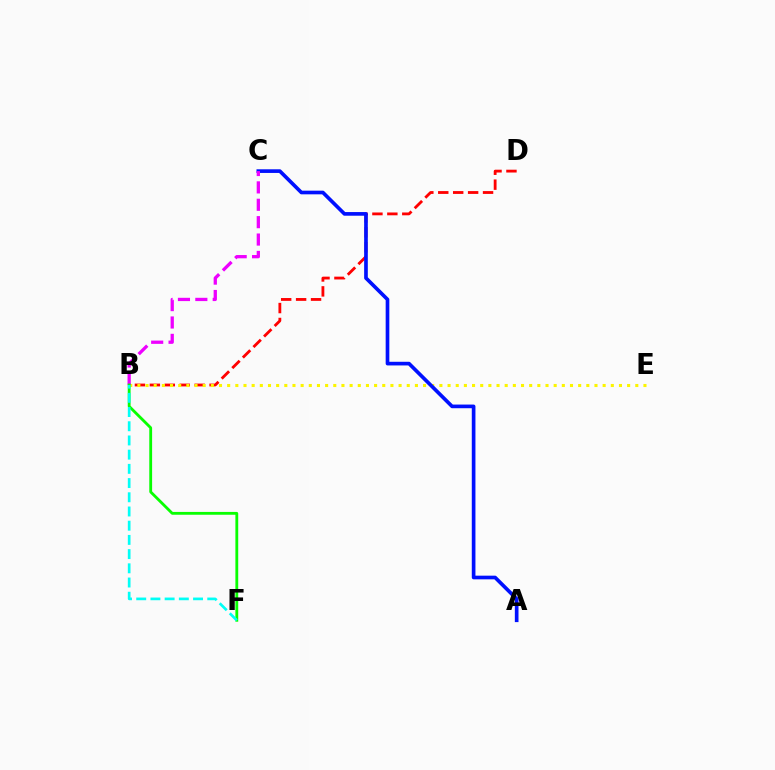{('B', 'D'): [{'color': '#ff0000', 'line_style': 'dashed', 'thickness': 2.03}], ('B', 'E'): [{'color': '#fcf500', 'line_style': 'dotted', 'thickness': 2.22}], ('A', 'C'): [{'color': '#0010ff', 'line_style': 'solid', 'thickness': 2.64}], ('B', 'C'): [{'color': '#ee00ff', 'line_style': 'dashed', 'thickness': 2.36}], ('B', 'F'): [{'color': '#08ff00', 'line_style': 'solid', 'thickness': 2.03}, {'color': '#00fff6', 'line_style': 'dashed', 'thickness': 1.93}]}